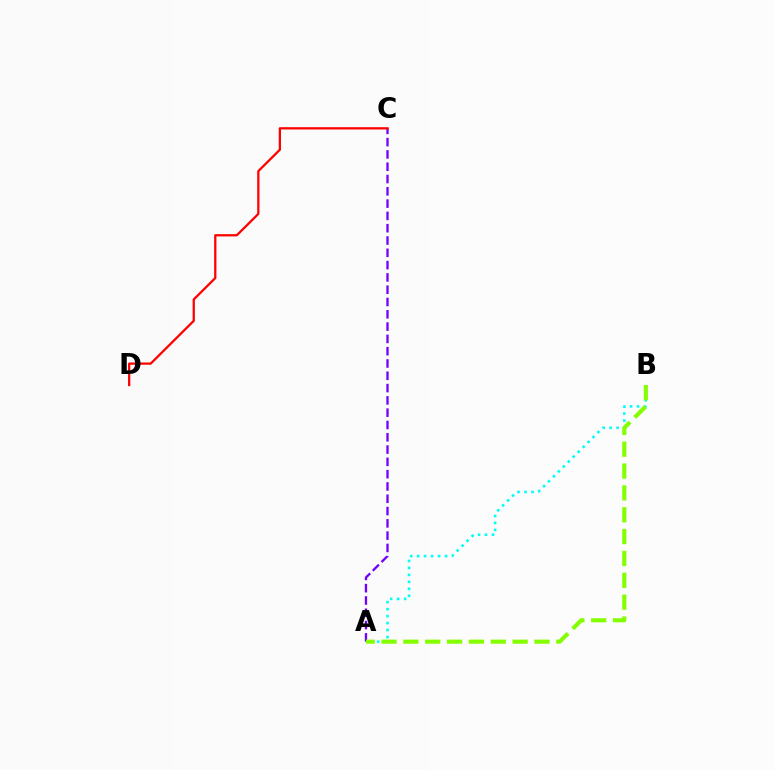{('A', 'B'): [{'color': '#00fff6', 'line_style': 'dotted', 'thickness': 1.89}, {'color': '#84ff00', 'line_style': 'dashed', 'thickness': 2.97}], ('A', 'C'): [{'color': '#7200ff', 'line_style': 'dashed', 'thickness': 1.67}], ('C', 'D'): [{'color': '#ff0000', 'line_style': 'solid', 'thickness': 1.63}]}